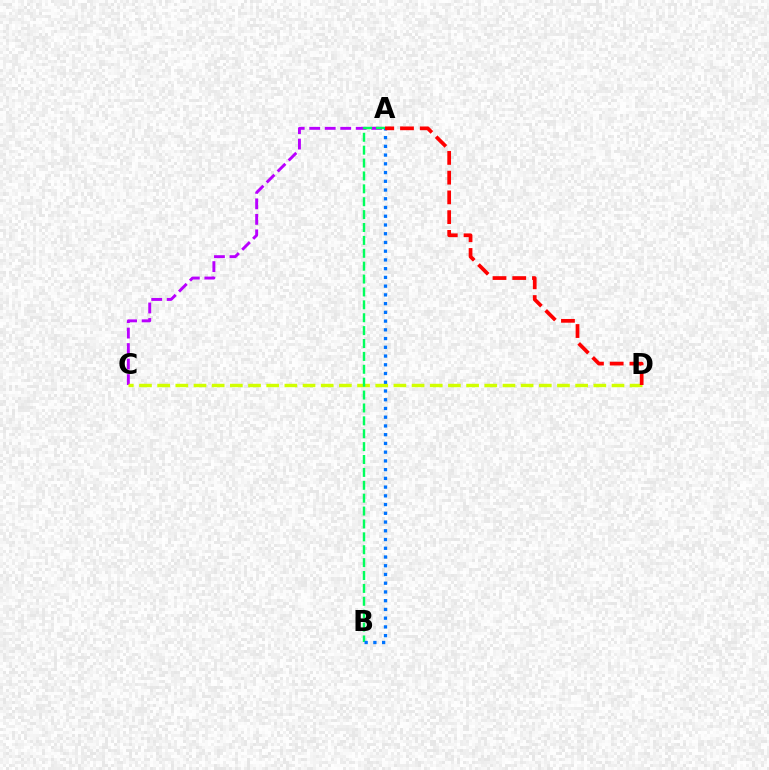{('A', 'C'): [{'color': '#b900ff', 'line_style': 'dashed', 'thickness': 2.11}], ('C', 'D'): [{'color': '#d1ff00', 'line_style': 'dashed', 'thickness': 2.47}], ('A', 'B'): [{'color': '#00ff5c', 'line_style': 'dashed', 'thickness': 1.75}, {'color': '#0074ff', 'line_style': 'dotted', 'thickness': 2.37}], ('A', 'D'): [{'color': '#ff0000', 'line_style': 'dashed', 'thickness': 2.68}]}